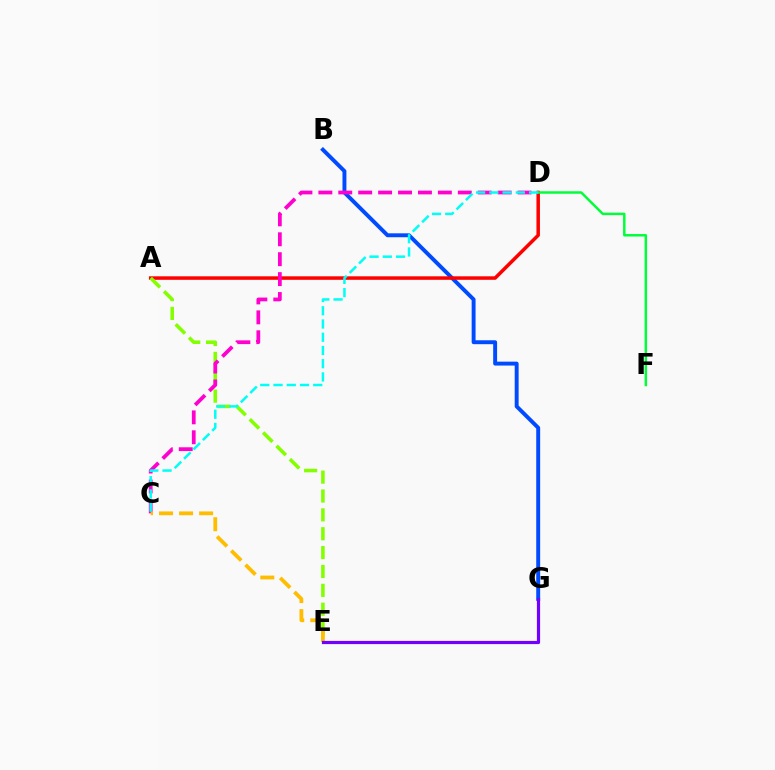{('B', 'G'): [{'color': '#004bff', 'line_style': 'solid', 'thickness': 2.82}], ('A', 'D'): [{'color': '#ff0000', 'line_style': 'solid', 'thickness': 2.52}], ('A', 'E'): [{'color': '#84ff00', 'line_style': 'dashed', 'thickness': 2.56}], ('C', 'D'): [{'color': '#ff00cf', 'line_style': 'dashed', 'thickness': 2.71}, {'color': '#00fff6', 'line_style': 'dashed', 'thickness': 1.8}], ('D', 'F'): [{'color': '#00ff39', 'line_style': 'solid', 'thickness': 1.78}], ('C', 'E'): [{'color': '#ffbd00', 'line_style': 'dashed', 'thickness': 2.72}], ('E', 'G'): [{'color': '#7200ff', 'line_style': 'solid', 'thickness': 2.3}]}